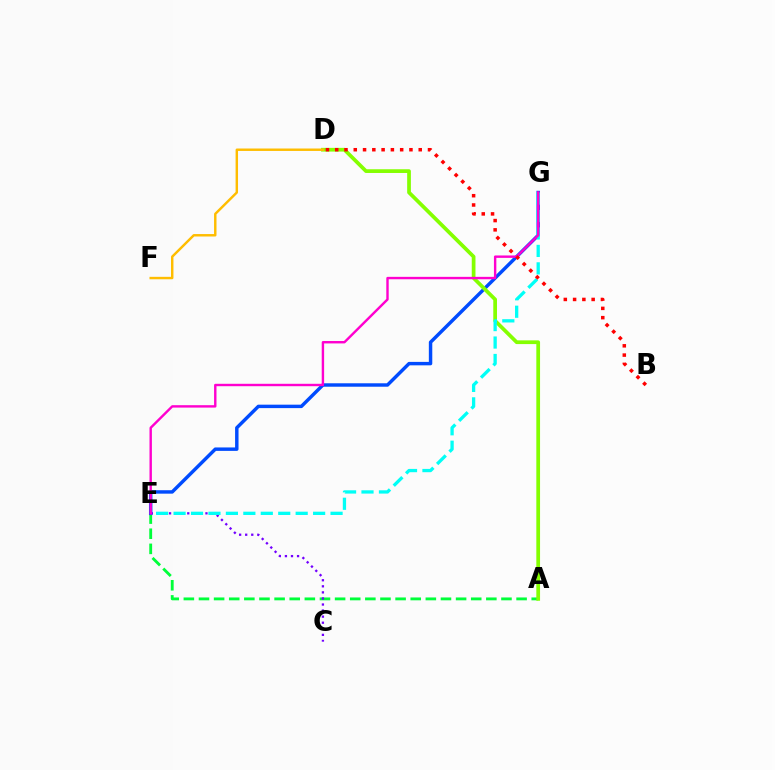{('A', 'E'): [{'color': '#00ff39', 'line_style': 'dashed', 'thickness': 2.05}], ('E', 'G'): [{'color': '#004bff', 'line_style': 'solid', 'thickness': 2.48}, {'color': '#00fff6', 'line_style': 'dashed', 'thickness': 2.37}, {'color': '#ff00cf', 'line_style': 'solid', 'thickness': 1.73}], ('A', 'D'): [{'color': '#84ff00', 'line_style': 'solid', 'thickness': 2.68}], ('D', 'F'): [{'color': '#ffbd00', 'line_style': 'solid', 'thickness': 1.76}], ('C', 'E'): [{'color': '#7200ff', 'line_style': 'dotted', 'thickness': 1.65}], ('B', 'D'): [{'color': '#ff0000', 'line_style': 'dotted', 'thickness': 2.52}]}